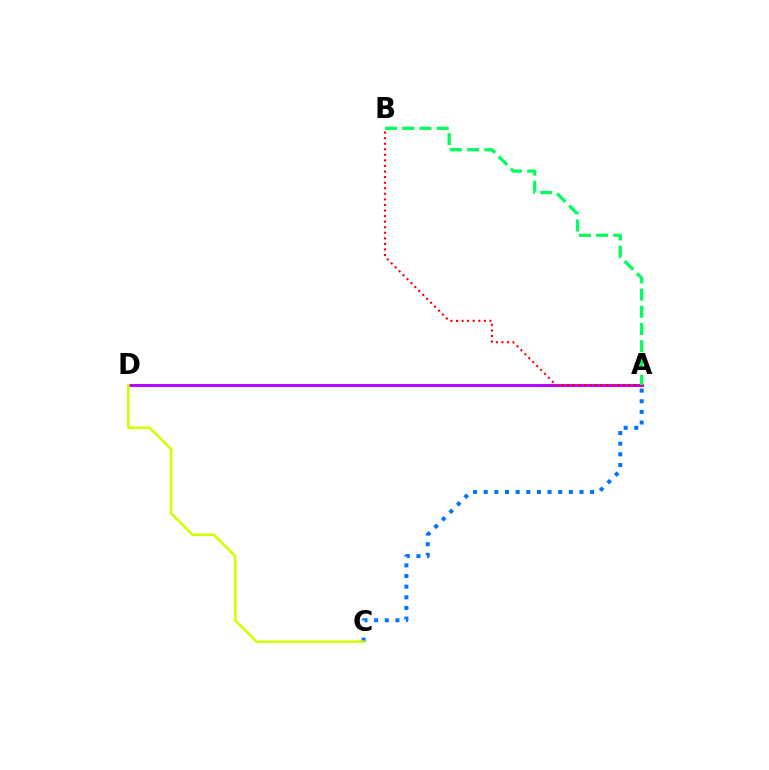{('A', 'C'): [{'color': '#0074ff', 'line_style': 'dotted', 'thickness': 2.89}], ('A', 'D'): [{'color': '#b900ff', 'line_style': 'solid', 'thickness': 2.12}], ('A', 'B'): [{'color': '#ff0000', 'line_style': 'dotted', 'thickness': 1.51}, {'color': '#00ff5c', 'line_style': 'dashed', 'thickness': 2.34}], ('C', 'D'): [{'color': '#d1ff00', 'line_style': 'solid', 'thickness': 1.87}]}